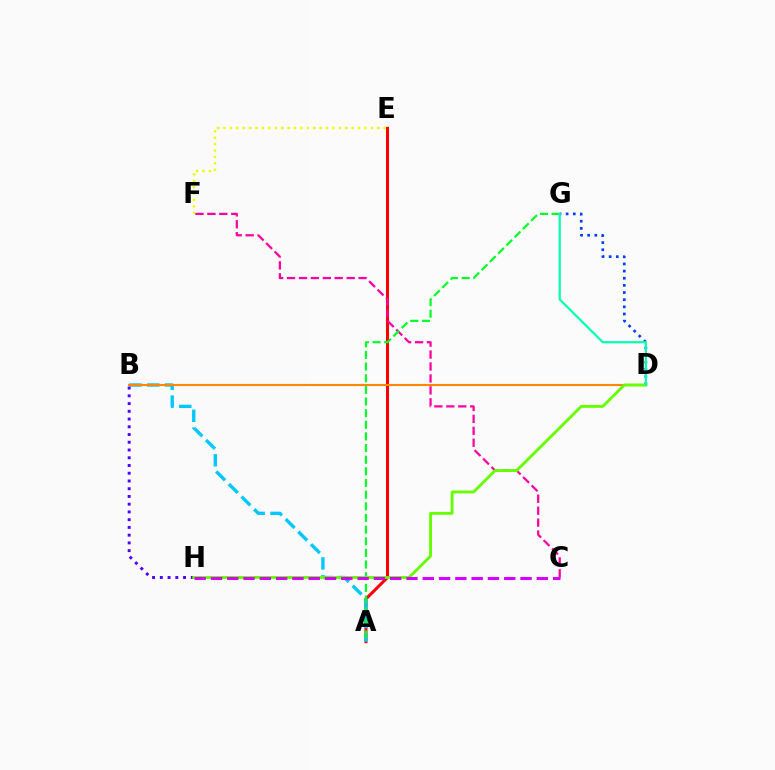{('A', 'E'): [{'color': '#ff0000', 'line_style': 'solid', 'thickness': 2.18}], ('A', 'B'): [{'color': '#00c7ff', 'line_style': 'dashed', 'thickness': 2.42}], ('C', 'F'): [{'color': '#ff00a0', 'line_style': 'dashed', 'thickness': 1.62}], ('D', 'G'): [{'color': '#003fff', 'line_style': 'dotted', 'thickness': 1.94}, {'color': '#00ffaf', 'line_style': 'solid', 'thickness': 1.58}], ('A', 'G'): [{'color': '#00ff27', 'line_style': 'dashed', 'thickness': 1.58}], ('B', 'D'): [{'color': '#ff8800', 'line_style': 'solid', 'thickness': 1.52}], ('B', 'H'): [{'color': '#4f00ff', 'line_style': 'dotted', 'thickness': 2.1}], ('D', 'H'): [{'color': '#66ff00', 'line_style': 'solid', 'thickness': 2.06}], ('E', 'F'): [{'color': '#eeff00', 'line_style': 'dotted', 'thickness': 1.74}], ('C', 'H'): [{'color': '#d600ff', 'line_style': 'dashed', 'thickness': 2.21}]}